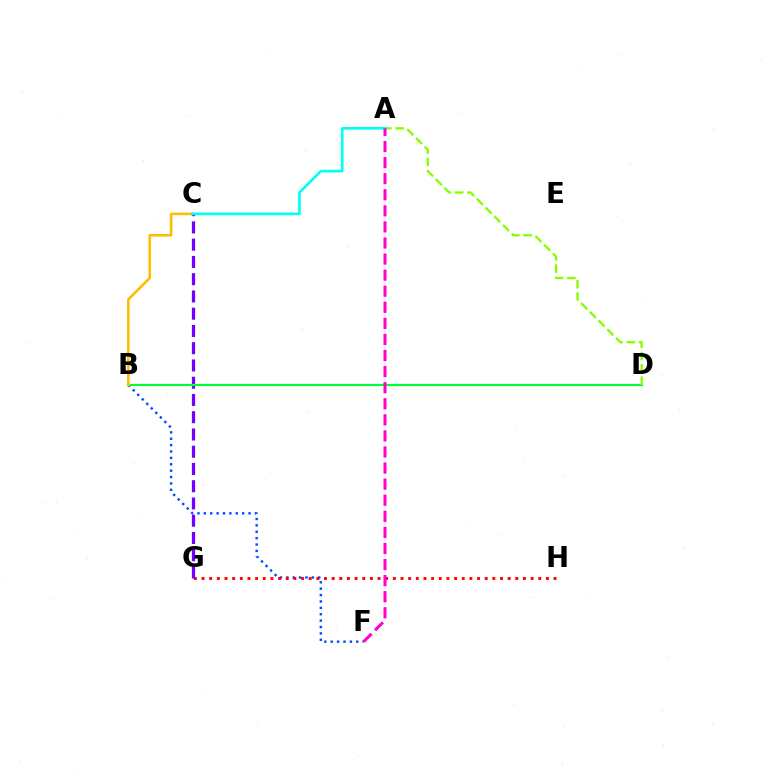{('B', 'F'): [{'color': '#004bff', 'line_style': 'dotted', 'thickness': 1.74}], ('G', 'H'): [{'color': '#ff0000', 'line_style': 'dotted', 'thickness': 2.08}], ('C', 'G'): [{'color': '#7200ff', 'line_style': 'dashed', 'thickness': 2.34}], ('B', 'D'): [{'color': '#00ff39', 'line_style': 'solid', 'thickness': 1.56}], ('B', 'C'): [{'color': '#ffbd00', 'line_style': 'solid', 'thickness': 1.88}], ('A', 'D'): [{'color': '#84ff00', 'line_style': 'dashed', 'thickness': 1.67}], ('A', 'C'): [{'color': '#00fff6', 'line_style': 'solid', 'thickness': 1.91}], ('A', 'F'): [{'color': '#ff00cf', 'line_style': 'dashed', 'thickness': 2.18}]}